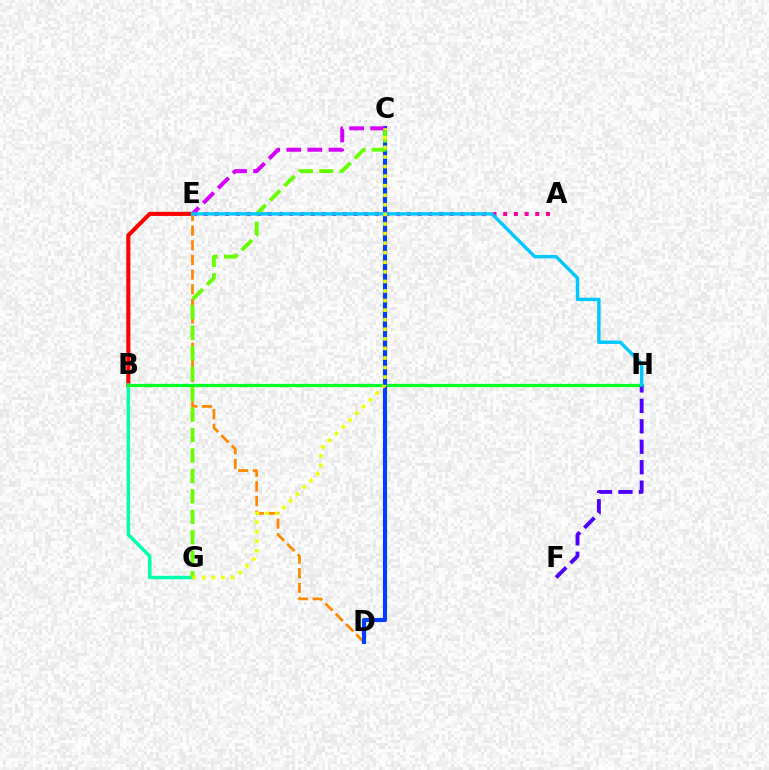{('B', 'E'): [{'color': '#ff0000', 'line_style': 'solid', 'thickness': 2.93}], ('B', 'G'): [{'color': '#00ffaf', 'line_style': 'solid', 'thickness': 2.49}], ('B', 'H'): [{'color': '#00ff27', 'line_style': 'solid', 'thickness': 2.34}], ('F', 'H'): [{'color': '#4f00ff', 'line_style': 'dashed', 'thickness': 2.78}], ('A', 'E'): [{'color': '#ff00a0', 'line_style': 'dotted', 'thickness': 2.91}], ('D', 'E'): [{'color': '#ff8800', 'line_style': 'dashed', 'thickness': 1.99}], ('C', 'D'): [{'color': '#003fff', 'line_style': 'solid', 'thickness': 2.96}], ('C', 'G'): [{'color': '#66ff00', 'line_style': 'dashed', 'thickness': 2.78}, {'color': '#eeff00', 'line_style': 'dotted', 'thickness': 2.6}], ('C', 'E'): [{'color': '#d600ff', 'line_style': 'dashed', 'thickness': 2.86}], ('E', 'H'): [{'color': '#00c7ff', 'line_style': 'solid', 'thickness': 2.44}]}